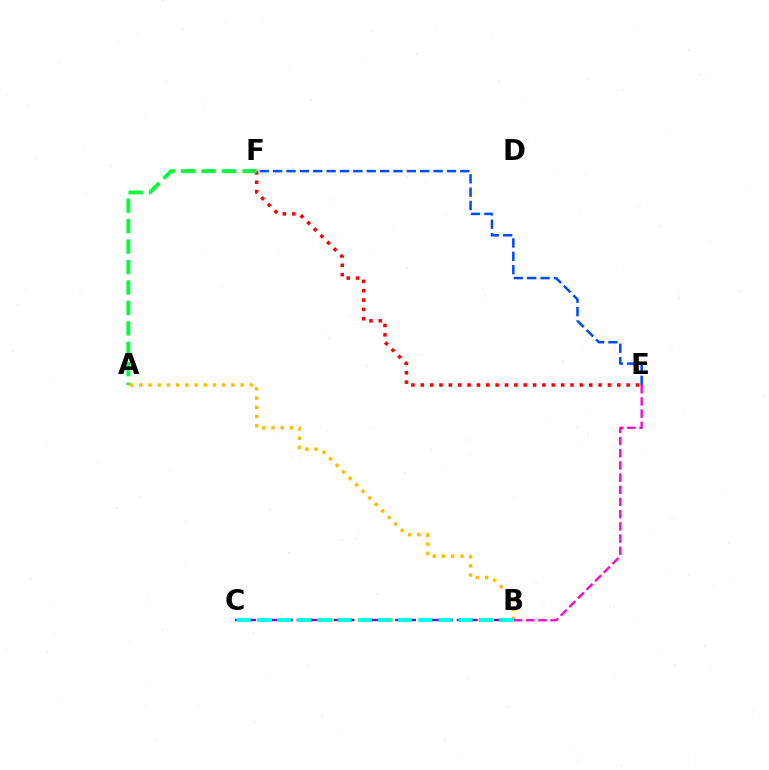{('B', 'C'): [{'color': '#84ff00', 'line_style': 'dashed', 'thickness': 2.72}, {'color': '#7200ff', 'line_style': 'dashed', 'thickness': 1.67}, {'color': '#00fff6', 'line_style': 'dashed', 'thickness': 2.74}], ('E', 'F'): [{'color': '#ff0000', 'line_style': 'dotted', 'thickness': 2.54}, {'color': '#004bff', 'line_style': 'dashed', 'thickness': 1.82}], ('A', 'F'): [{'color': '#00ff39', 'line_style': 'dashed', 'thickness': 2.78}], ('A', 'B'): [{'color': '#ffbd00', 'line_style': 'dotted', 'thickness': 2.5}], ('B', 'E'): [{'color': '#ff00cf', 'line_style': 'dashed', 'thickness': 1.66}]}